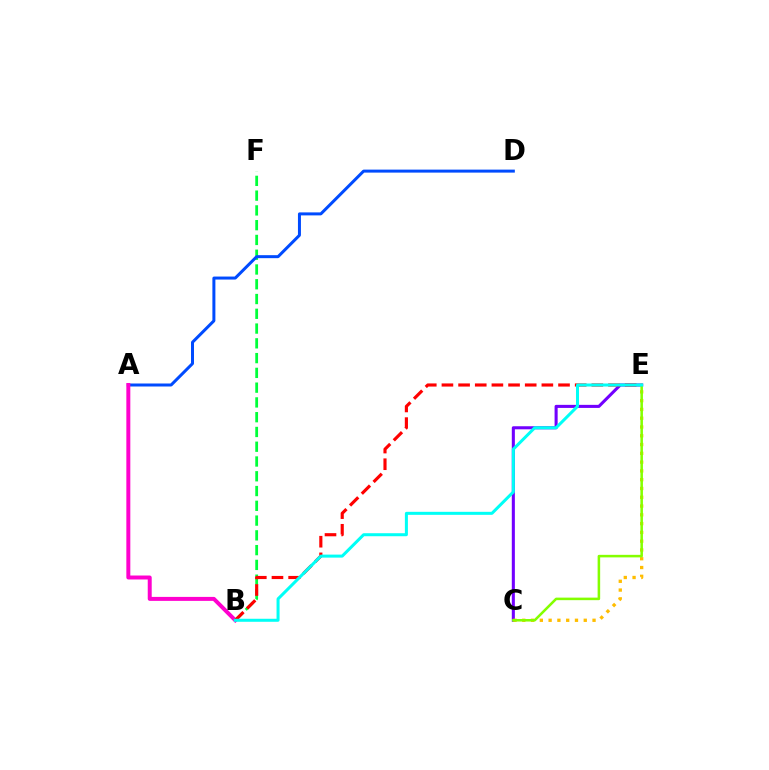{('B', 'F'): [{'color': '#00ff39', 'line_style': 'dashed', 'thickness': 2.01}], ('A', 'D'): [{'color': '#004bff', 'line_style': 'solid', 'thickness': 2.16}], ('C', 'E'): [{'color': '#7200ff', 'line_style': 'solid', 'thickness': 2.21}, {'color': '#ffbd00', 'line_style': 'dotted', 'thickness': 2.39}, {'color': '#84ff00', 'line_style': 'solid', 'thickness': 1.83}], ('A', 'B'): [{'color': '#ff00cf', 'line_style': 'solid', 'thickness': 2.86}], ('B', 'E'): [{'color': '#ff0000', 'line_style': 'dashed', 'thickness': 2.26}, {'color': '#00fff6', 'line_style': 'solid', 'thickness': 2.17}]}